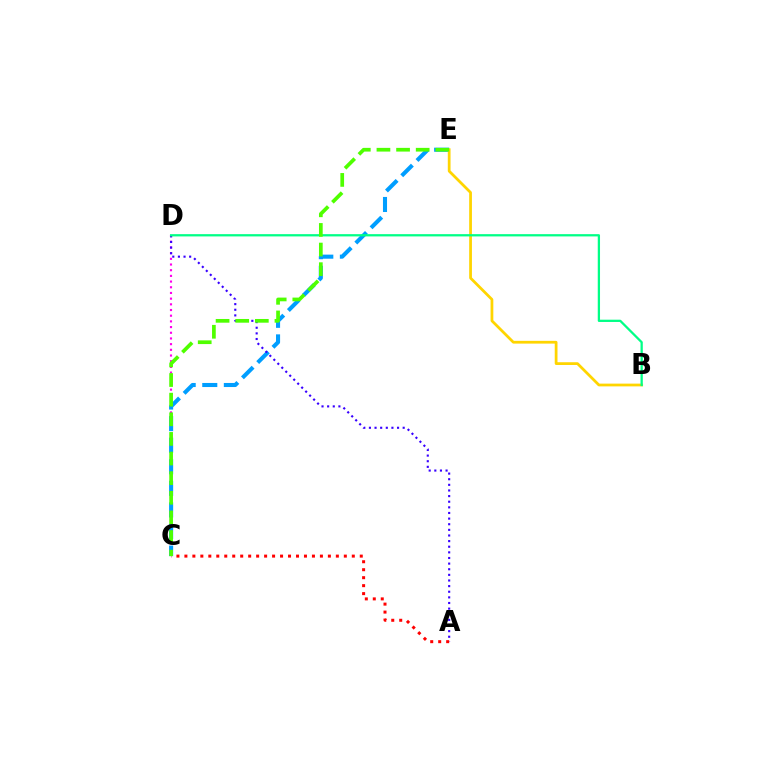{('C', 'D'): [{'color': '#ff00ed', 'line_style': 'dotted', 'thickness': 1.55}], ('C', 'E'): [{'color': '#009eff', 'line_style': 'dashed', 'thickness': 2.93}, {'color': '#4fff00', 'line_style': 'dashed', 'thickness': 2.67}], ('A', 'D'): [{'color': '#3700ff', 'line_style': 'dotted', 'thickness': 1.53}], ('B', 'E'): [{'color': '#ffd500', 'line_style': 'solid', 'thickness': 1.98}], ('A', 'C'): [{'color': '#ff0000', 'line_style': 'dotted', 'thickness': 2.17}], ('B', 'D'): [{'color': '#00ff86', 'line_style': 'solid', 'thickness': 1.63}]}